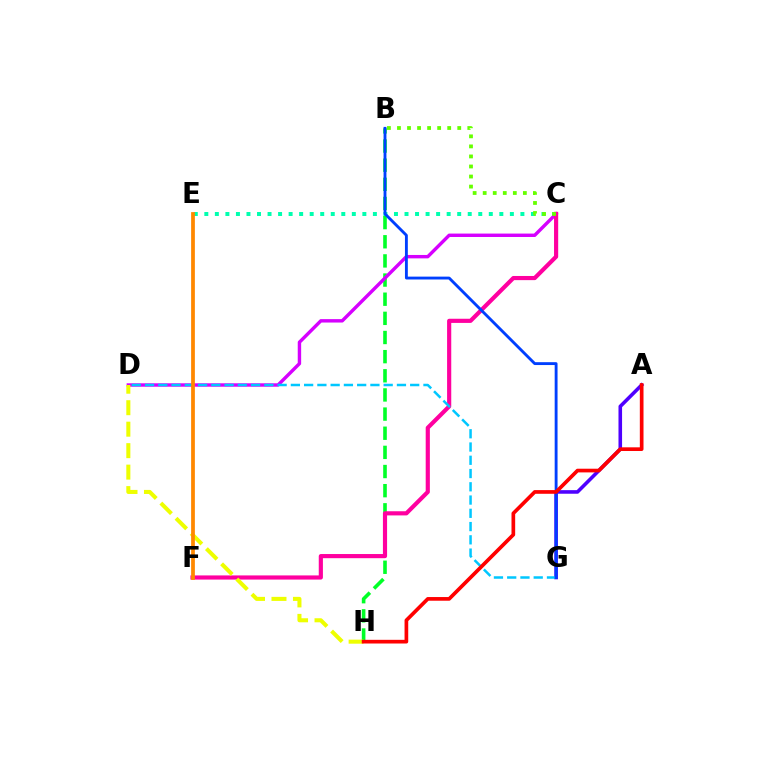{('C', 'E'): [{'color': '#00ffaf', 'line_style': 'dotted', 'thickness': 2.86}], ('B', 'H'): [{'color': '#00ff27', 'line_style': 'dashed', 'thickness': 2.6}], ('C', 'D'): [{'color': '#d600ff', 'line_style': 'solid', 'thickness': 2.46}], ('C', 'F'): [{'color': '#ff00a0', 'line_style': 'solid', 'thickness': 2.99}], ('D', 'H'): [{'color': '#eeff00', 'line_style': 'dashed', 'thickness': 2.92}], ('B', 'C'): [{'color': '#66ff00', 'line_style': 'dotted', 'thickness': 2.73}], ('A', 'G'): [{'color': '#4f00ff', 'line_style': 'solid', 'thickness': 2.58}], ('D', 'G'): [{'color': '#00c7ff', 'line_style': 'dashed', 'thickness': 1.8}], ('B', 'G'): [{'color': '#003fff', 'line_style': 'solid', 'thickness': 2.06}], ('E', 'F'): [{'color': '#ff8800', 'line_style': 'solid', 'thickness': 2.7}], ('A', 'H'): [{'color': '#ff0000', 'line_style': 'solid', 'thickness': 2.65}]}